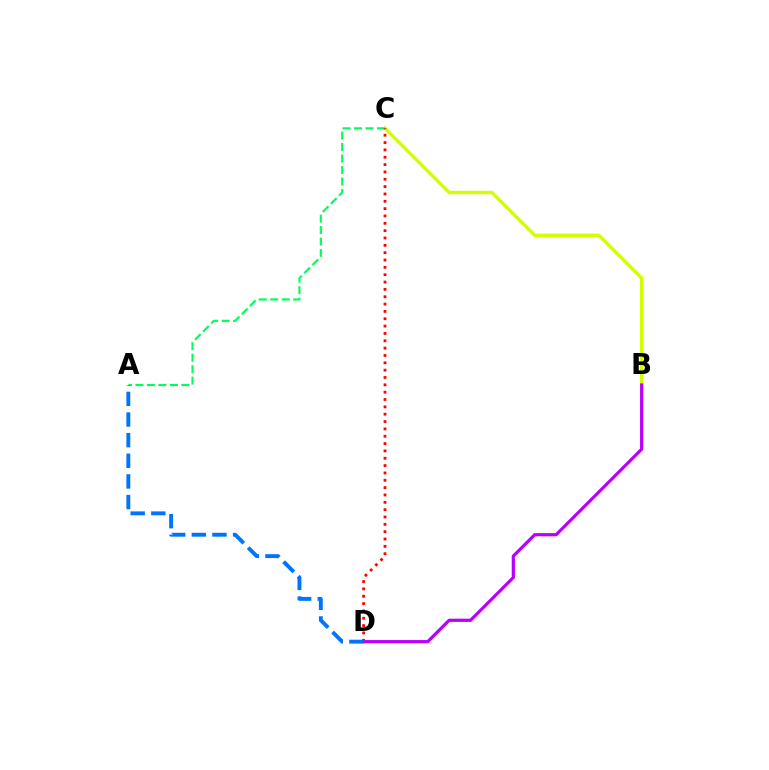{('B', 'C'): [{'color': '#d1ff00', 'line_style': 'solid', 'thickness': 2.45}], ('A', 'C'): [{'color': '#00ff5c', 'line_style': 'dashed', 'thickness': 1.56}], ('C', 'D'): [{'color': '#ff0000', 'line_style': 'dotted', 'thickness': 1.99}], ('B', 'D'): [{'color': '#b900ff', 'line_style': 'solid', 'thickness': 2.31}], ('A', 'D'): [{'color': '#0074ff', 'line_style': 'dashed', 'thickness': 2.8}]}